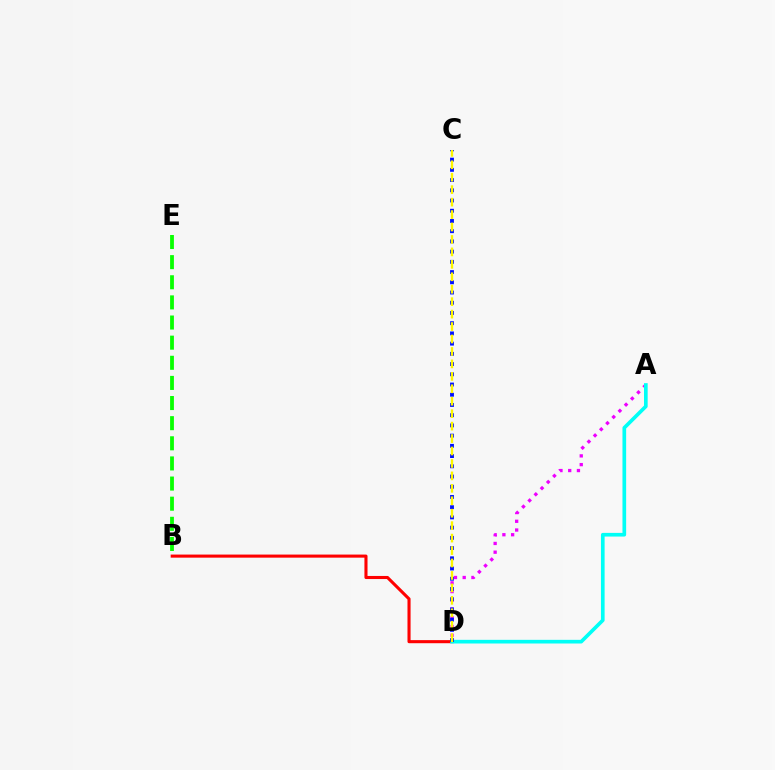{('B', 'D'): [{'color': '#ff0000', 'line_style': 'solid', 'thickness': 2.22}], ('A', 'D'): [{'color': '#ee00ff', 'line_style': 'dotted', 'thickness': 2.37}, {'color': '#00fff6', 'line_style': 'solid', 'thickness': 2.64}], ('C', 'D'): [{'color': '#0010ff', 'line_style': 'dotted', 'thickness': 2.78}, {'color': '#fcf500', 'line_style': 'dashed', 'thickness': 1.69}], ('B', 'E'): [{'color': '#08ff00', 'line_style': 'dashed', 'thickness': 2.73}]}